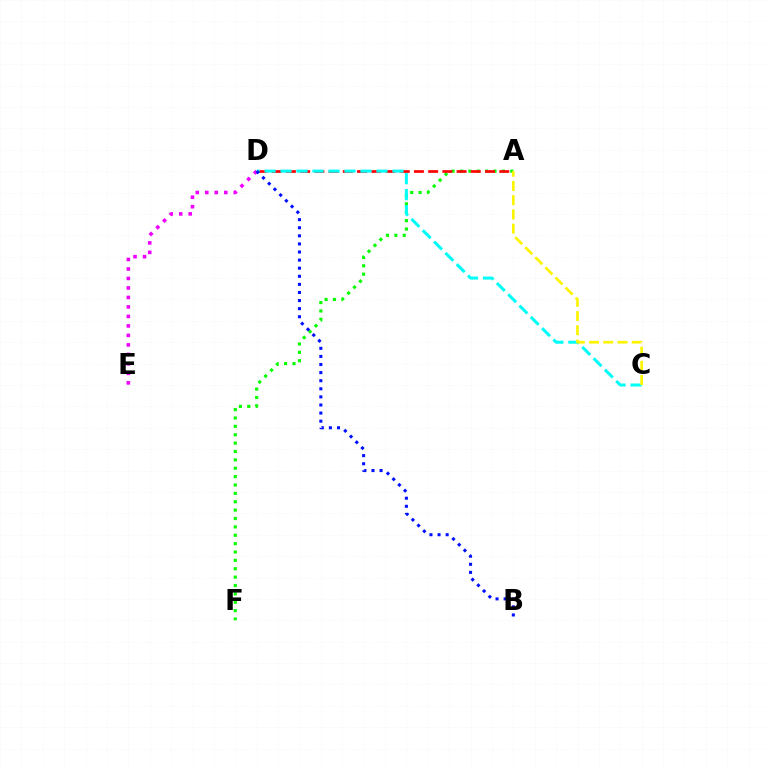{('A', 'F'): [{'color': '#08ff00', 'line_style': 'dotted', 'thickness': 2.28}], ('A', 'D'): [{'color': '#ff0000', 'line_style': 'dashed', 'thickness': 1.93}], ('D', 'E'): [{'color': '#ee00ff', 'line_style': 'dotted', 'thickness': 2.58}], ('C', 'D'): [{'color': '#00fff6', 'line_style': 'dashed', 'thickness': 2.17}], ('B', 'D'): [{'color': '#0010ff', 'line_style': 'dotted', 'thickness': 2.2}], ('A', 'C'): [{'color': '#fcf500', 'line_style': 'dashed', 'thickness': 1.93}]}